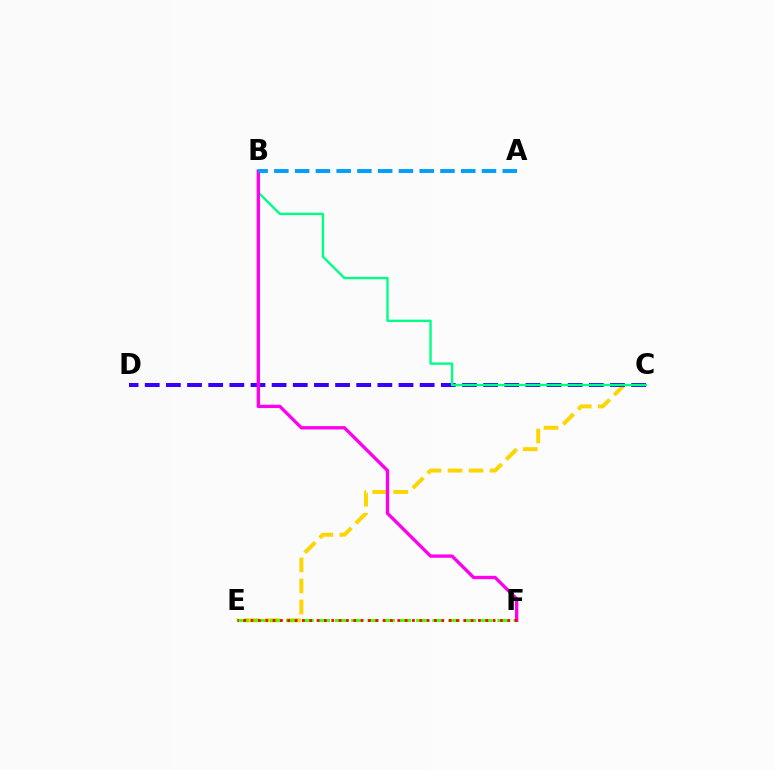{('C', 'E'): [{'color': '#ffd500', 'line_style': 'dashed', 'thickness': 2.86}], ('E', 'F'): [{'color': '#4fff00', 'line_style': 'dashed', 'thickness': 2.21}, {'color': '#ff0000', 'line_style': 'dotted', 'thickness': 1.99}], ('C', 'D'): [{'color': '#3700ff', 'line_style': 'dashed', 'thickness': 2.87}], ('B', 'C'): [{'color': '#00ff86', 'line_style': 'solid', 'thickness': 1.71}], ('B', 'F'): [{'color': '#ff00ed', 'line_style': 'solid', 'thickness': 2.4}], ('A', 'B'): [{'color': '#009eff', 'line_style': 'dashed', 'thickness': 2.82}]}